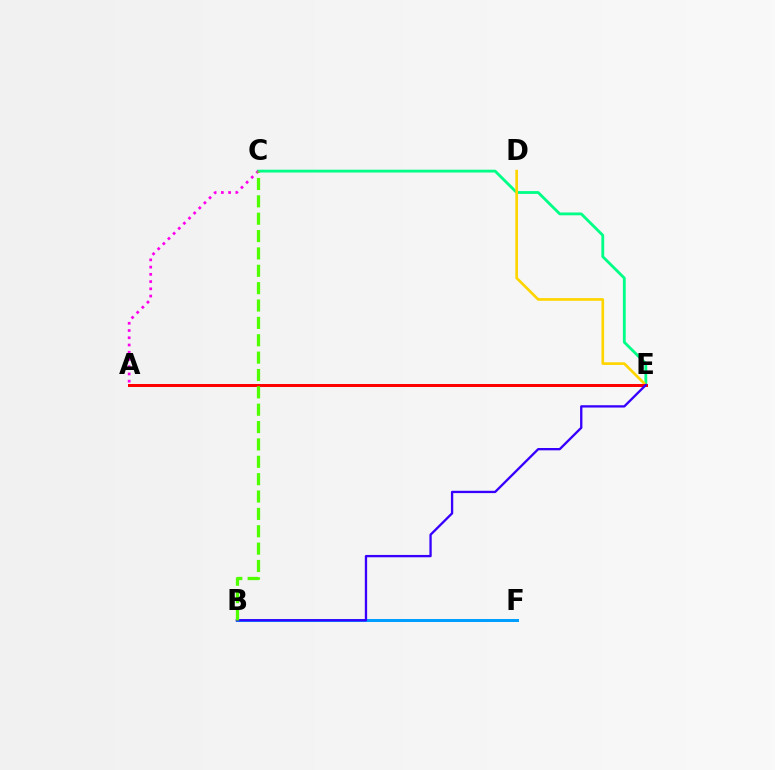{('C', 'E'): [{'color': '#00ff86', 'line_style': 'solid', 'thickness': 2.03}], ('B', 'F'): [{'color': '#009eff', 'line_style': 'solid', 'thickness': 2.15}], ('D', 'E'): [{'color': '#ffd500', 'line_style': 'solid', 'thickness': 1.93}], ('A', 'E'): [{'color': '#ff0000', 'line_style': 'solid', 'thickness': 2.15}], ('A', 'C'): [{'color': '#ff00ed', 'line_style': 'dotted', 'thickness': 1.97}], ('B', 'E'): [{'color': '#3700ff', 'line_style': 'solid', 'thickness': 1.67}], ('B', 'C'): [{'color': '#4fff00', 'line_style': 'dashed', 'thickness': 2.36}]}